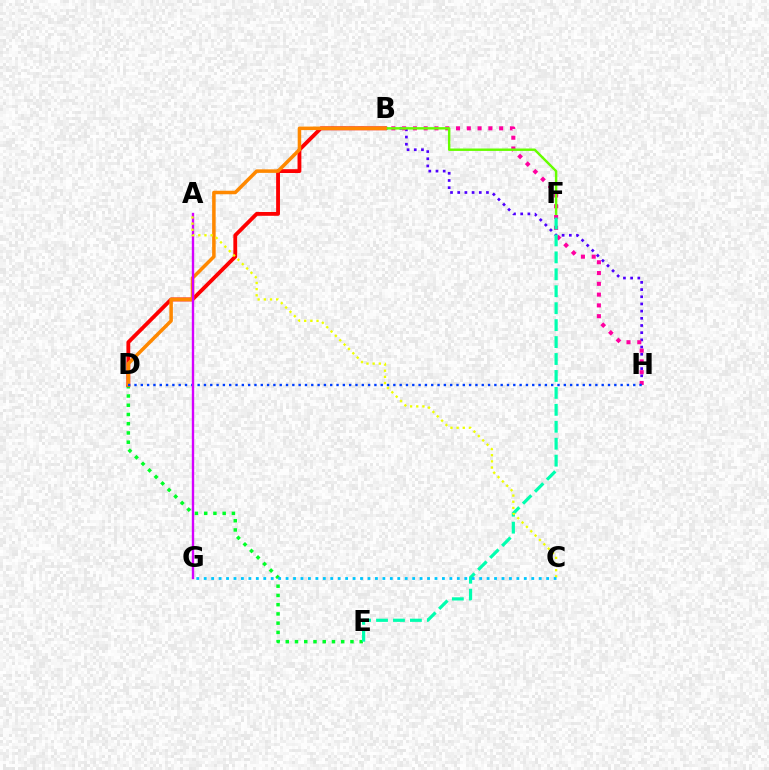{('D', 'E'): [{'color': '#00ff27', 'line_style': 'dotted', 'thickness': 2.51}], ('B', 'D'): [{'color': '#ff0000', 'line_style': 'solid', 'thickness': 2.76}, {'color': '#ff8800', 'line_style': 'solid', 'thickness': 2.54}], ('B', 'H'): [{'color': '#4f00ff', 'line_style': 'dotted', 'thickness': 1.95}, {'color': '#ff00a0', 'line_style': 'dotted', 'thickness': 2.93}], ('E', 'F'): [{'color': '#00ffaf', 'line_style': 'dashed', 'thickness': 2.3}], ('B', 'F'): [{'color': '#66ff00', 'line_style': 'solid', 'thickness': 1.75}], ('D', 'H'): [{'color': '#003fff', 'line_style': 'dotted', 'thickness': 1.72}], ('A', 'G'): [{'color': '#d600ff', 'line_style': 'solid', 'thickness': 1.71}], ('A', 'C'): [{'color': '#eeff00', 'line_style': 'dotted', 'thickness': 1.67}], ('C', 'G'): [{'color': '#00c7ff', 'line_style': 'dotted', 'thickness': 2.02}]}